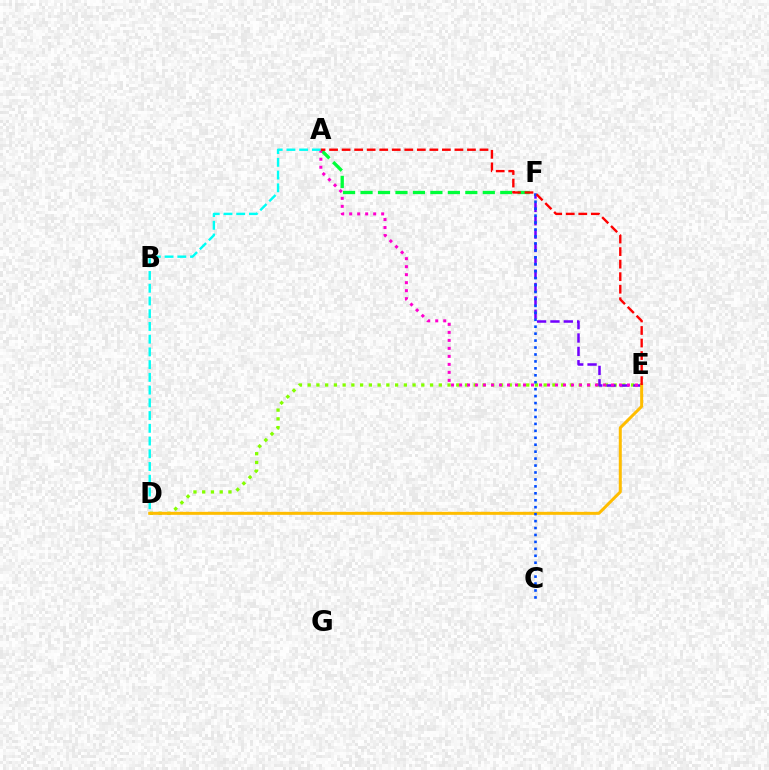{('D', 'E'): [{'color': '#84ff00', 'line_style': 'dotted', 'thickness': 2.38}, {'color': '#ffbd00', 'line_style': 'solid', 'thickness': 2.16}], ('E', 'F'): [{'color': '#7200ff', 'line_style': 'dashed', 'thickness': 1.81}], ('A', 'F'): [{'color': '#00ff39', 'line_style': 'dashed', 'thickness': 2.37}], ('A', 'E'): [{'color': '#ff00cf', 'line_style': 'dotted', 'thickness': 2.17}, {'color': '#ff0000', 'line_style': 'dashed', 'thickness': 1.7}], ('A', 'D'): [{'color': '#00fff6', 'line_style': 'dashed', 'thickness': 1.73}], ('C', 'F'): [{'color': '#004bff', 'line_style': 'dotted', 'thickness': 1.89}]}